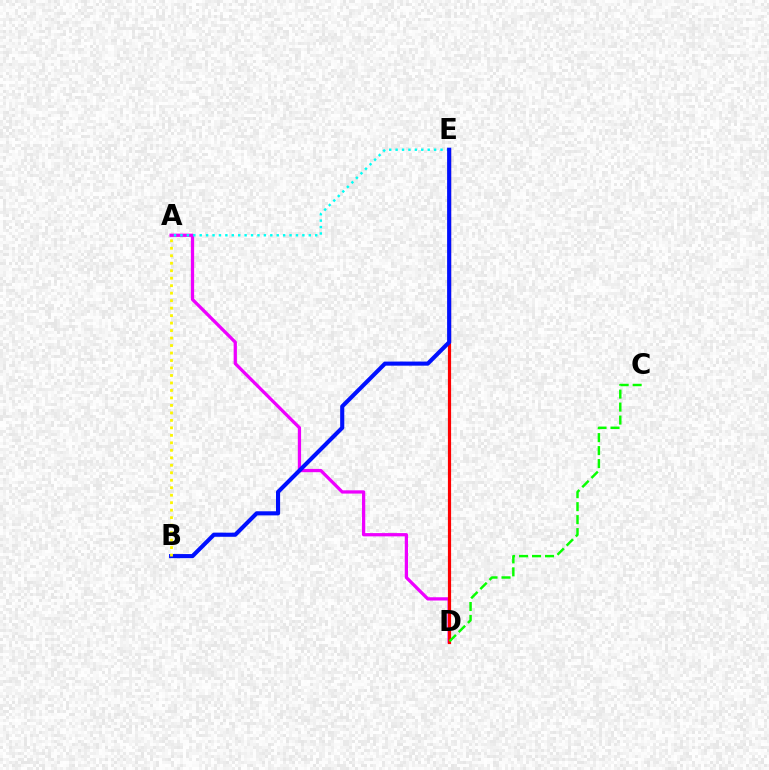{('A', 'D'): [{'color': '#ee00ff', 'line_style': 'solid', 'thickness': 2.35}], ('A', 'E'): [{'color': '#00fff6', 'line_style': 'dotted', 'thickness': 1.74}], ('D', 'E'): [{'color': '#ff0000', 'line_style': 'solid', 'thickness': 2.3}], ('B', 'E'): [{'color': '#0010ff', 'line_style': 'solid', 'thickness': 2.96}], ('A', 'B'): [{'color': '#fcf500', 'line_style': 'dotted', 'thickness': 2.03}], ('C', 'D'): [{'color': '#08ff00', 'line_style': 'dashed', 'thickness': 1.76}]}